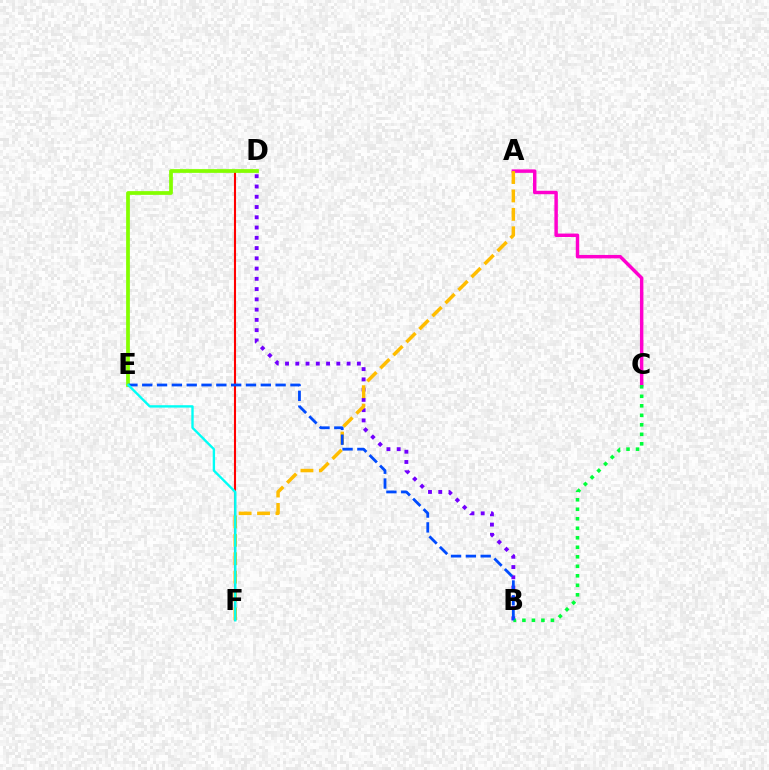{('B', 'D'): [{'color': '#7200ff', 'line_style': 'dotted', 'thickness': 2.79}], ('D', 'F'): [{'color': '#ff0000', 'line_style': 'solid', 'thickness': 1.51}], ('A', 'C'): [{'color': '#ff00cf', 'line_style': 'solid', 'thickness': 2.48}], ('D', 'E'): [{'color': '#84ff00', 'line_style': 'solid', 'thickness': 2.69}], ('B', 'C'): [{'color': '#00ff39', 'line_style': 'dotted', 'thickness': 2.58}], ('A', 'F'): [{'color': '#ffbd00', 'line_style': 'dashed', 'thickness': 2.5}], ('B', 'E'): [{'color': '#004bff', 'line_style': 'dashed', 'thickness': 2.01}], ('E', 'F'): [{'color': '#00fff6', 'line_style': 'solid', 'thickness': 1.7}]}